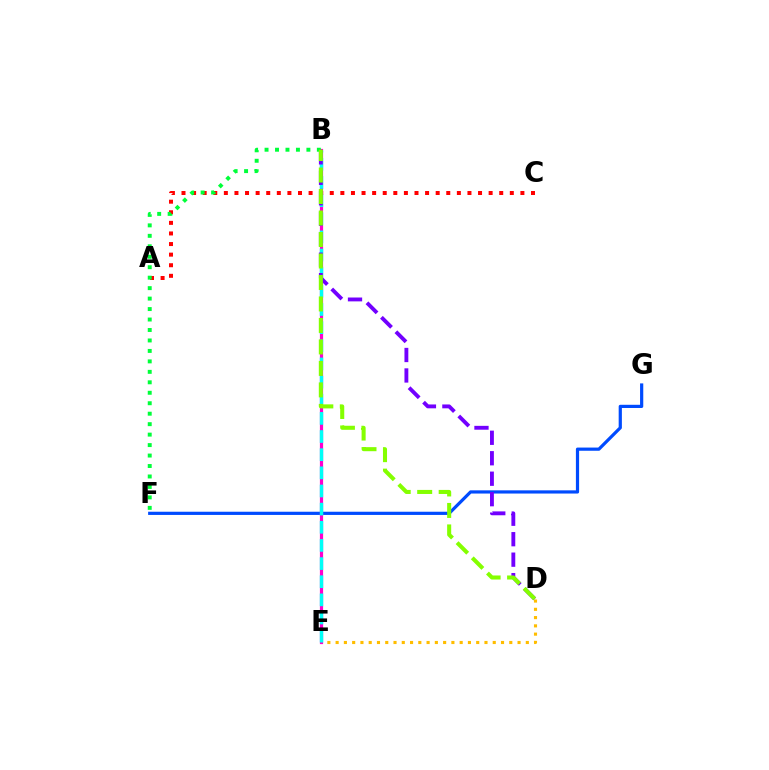{('D', 'E'): [{'color': '#ffbd00', 'line_style': 'dotted', 'thickness': 2.25}], ('F', 'G'): [{'color': '#004bff', 'line_style': 'solid', 'thickness': 2.31}], ('B', 'E'): [{'color': '#ff00cf', 'line_style': 'solid', 'thickness': 2.31}, {'color': '#00fff6', 'line_style': 'dashed', 'thickness': 2.47}], ('A', 'C'): [{'color': '#ff0000', 'line_style': 'dotted', 'thickness': 2.88}], ('B', 'D'): [{'color': '#7200ff', 'line_style': 'dashed', 'thickness': 2.78}, {'color': '#84ff00', 'line_style': 'dashed', 'thickness': 2.92}], ('B', 'F'): [{'color': '#00ff39', 'line_style': 'dotted', 'thickness': 2.84}]}